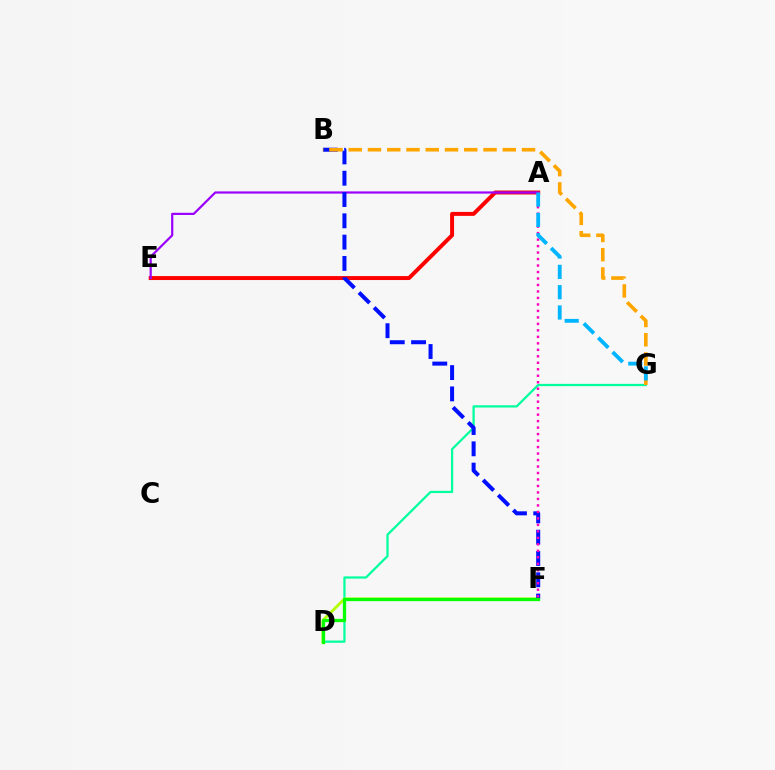{('A', 'E'): [{'color': '#ff0000', 'line_style': 'solid', 'thickness': 2.85}, {'color': '#9b00ff', 'line_style': 'solid', 'thickness': 1.58}], ('D', 'G'): [{'color': '#00ff9d', 'line_style': 'solid', 'thickness': 1.61}], ('D', 'F'): [{'color': '#b3ff00', 'line_style': 'solid', 'thickness': 2.01}, {'color': '#08ff00', 'line_style': 'solid', 'thickness': 2.36}], ('B', 'F'): [{'color': '#0010ff', 'line_style': 'dashed', 'thickness': 2.89}], ('B', 'G'): [{'color': '#ffa500', 'line_style': 'dashed', 'thickness': 2.62}], ('A', 'F'): [{'color': '#ff00bd', 'line_style': 'dotted', 'thickness': 1.76}], ('A', 'G'): [{'color': '#00b5ff', 'line_style': 'dashed', 'thickness': 2.76}]}